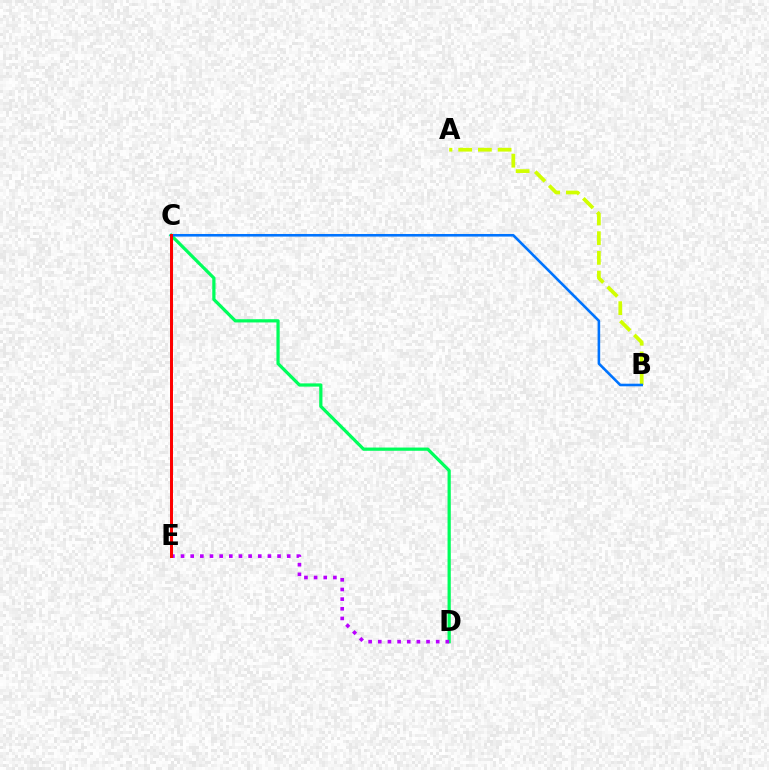{('A', 'B'): [{'color': '#d1ff00', 'line_style': 'dashed', 'thickness': 2.68}], ('C', 'D'): [{'color': '#00ff5c', 'line_style': 'solid', 'thickness': 2.33}], ('D', 'E'): [{'color': '#b900ff', 'line_style': 'dotted', 'thickness': 2.62}], ('B', 'C'): [{'color': '#0074ff', 'line_style': 'solid', 'thickness': 1.87}], ('C', 'E'): [{'color': '#ff0000', 'line_style': 'solid', 'thickness': 2.15}]}